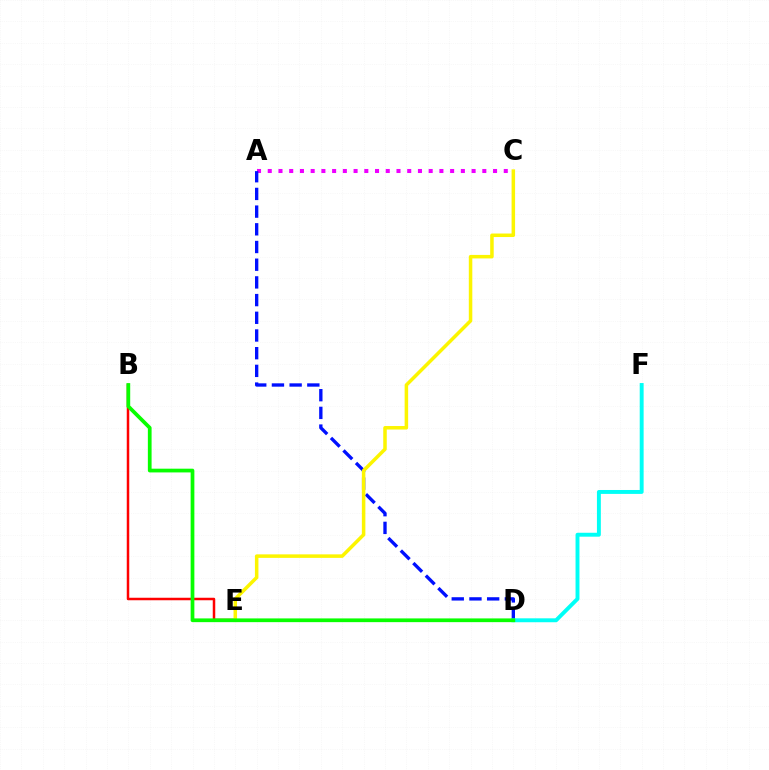{('A', 'C'): [{'color': '#ee00ff', 'line_style': 'dotted', 'thickness': 2.91}], ('A', 'D'): [{'color': '#0010ff', 'line_style': 'dashed', 'thickness': 2.4}], ('B', 'E'): [{'color': '#ff0000', 'line_style': 'solid', 'thickness': 1.8}], ('D', 'F'): [{'color': '#00fff6', 'line_style': 'solid', 'thickness': 2.82}], ('C', 'E'): [{'color': '#fcf500', 'line_style': 'solid', 'thickness': 2.53}], ('B', 'D'): [{'color': '#08ff00', 'line_style': 'solid', 'thickness': 2.69}]}